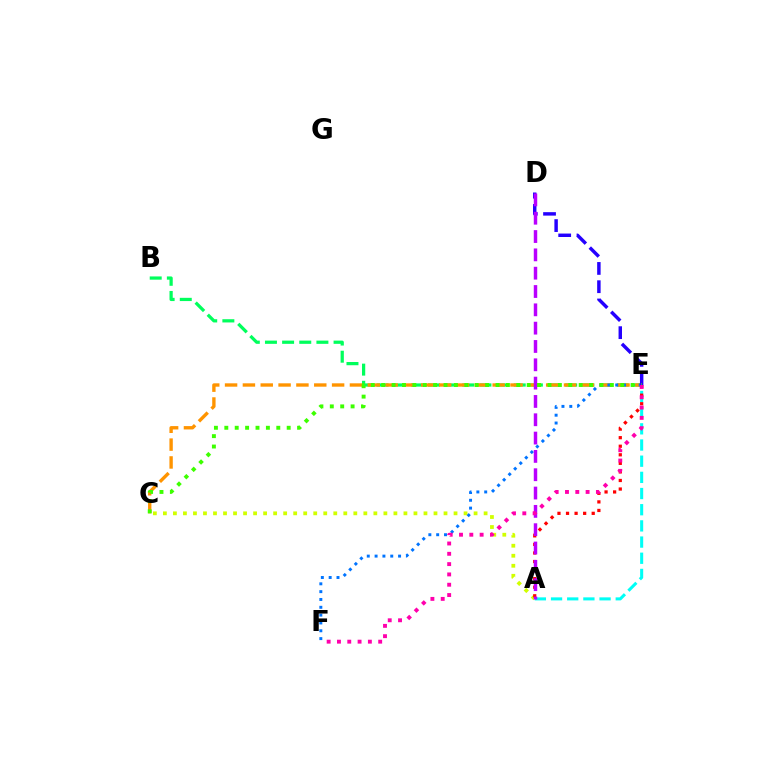{('A', 'C'): [{'color': '#d1ff00', 'line_style': 'dotted', 'thickness': 2.72}], ('B', 'E'): [{'color': '#00ff5c', 'line_style': 'dashed', 'thickness': 2.33}], ('A', 'E'): [{'color': '#00fff6', 'line_style': 'dashed', 'thickness': 2.2}, {'color': '#ff0000', 'line_style': 'dotted', 'thickness': 2.33}], ('C', 'E'): [{'color': '#ff9400', 'line_style': 'dashed', 'thickness': 2.42}, {'color': '#3dff00', 'line_style': 'dotted', 'thickness': 2.82}], ('E', 'F'): [{'color': '#0074ff', 'line_style': 'dotted', 'thickness': 2.13}, {'color': '#ff00ac', 'line_style': 'dotted', 'thickness': 2.8}], ('D', 'E'): [{'color': '#2500ff', 'line_style': 'dashed', 'thickness': 2.48}], ('A', 'D'): [{'color': '#b900ff', 'line_style': 'dashed', 'thickness': 2.49}]}